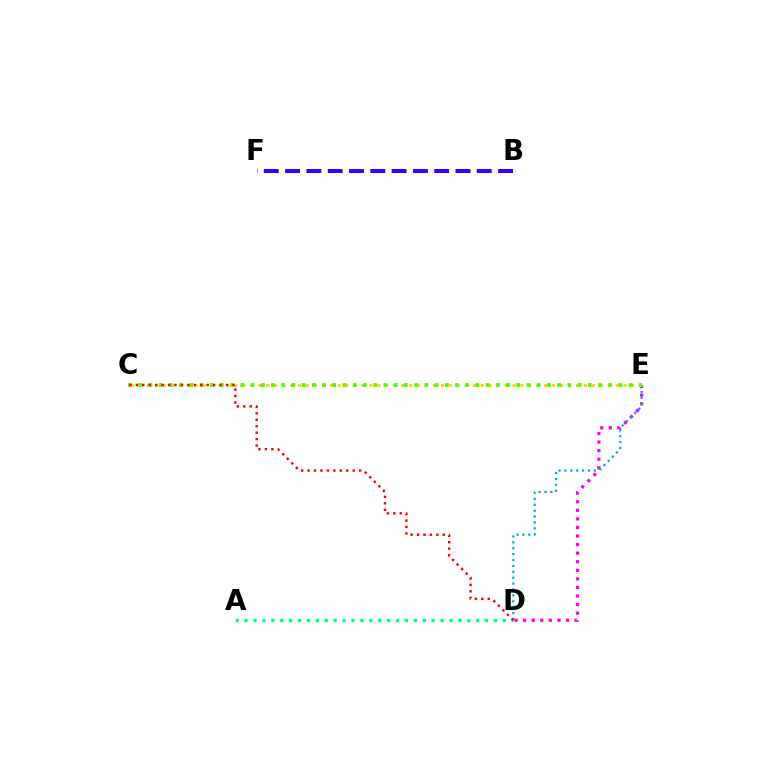{('D', 'E'): [{'color': '#ff00ed', 'line_style': 'dotted', 'thickness': 2.33}, {'color': '#009eff', 'line_style': 'dotted', 'thickness': 1.6}], ('C', 'E'): [{'color': '#ffd500', 'line_style': 'dotted', 'thickness': 2.16}, {'color': '#4fff00', 'line_style': 'dotted', 'thickness': 2.78}], ('B', 'F'): [{'color': '#3700ff', 'line_style': 'dashed', 'thickness': 2.89}], ('A', 'D'): [{'color': '#00ff86', 'line_style': 'dotted', 'thickness': 2.42}], ('C', 'D'): [{'color': '#ff0000', 'line_style': 'dotted', 'thickness': 1.75}]}